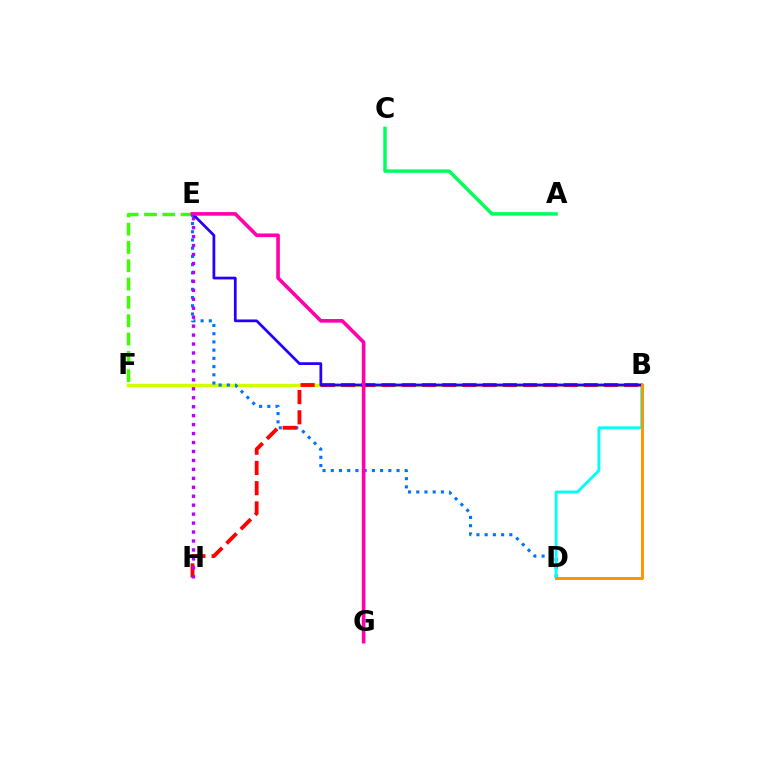{('E', 'F'): [{'color': '#3dff00', 'line_style': 'dashed', 'thickness': 2.49}], ('A', 'C'): [{'color': '#00ff5c', 'line_style': 'solid', 'thickness': 2.49}], ('B', 'F'): [{'color': '#d1ff00', 'line_style': 'solid', 'thickness': 2.45}], ('D', 'E'): [{'color': '#0074ff', 'line_style': 'dotted', 'thickness': 2.23}], ('B', 'H'): [{'color': '#ff0000', 'line_style': 'dashed', 'thickness': 2.75}], ('E', 'H'): [{'color': '#b900ff', 'line_style': 'dotted', 'thickness': 2.43}], ('B', 'D'): [{'color': '#00fff6', 'line_style': 'solid', 'thickness': 2.05}, {'color': '#ff9400', 'line_style': 'solid', 'thickness': 2.11}], ('B', 'E'): [{'color': '#2500ff', 'line_style': 'solid', 'thickness': 1.98}], ('E', 'G'): [{'color': '#ff00ac', 'line_style': 'solid', 'thickness': 2.6}]}